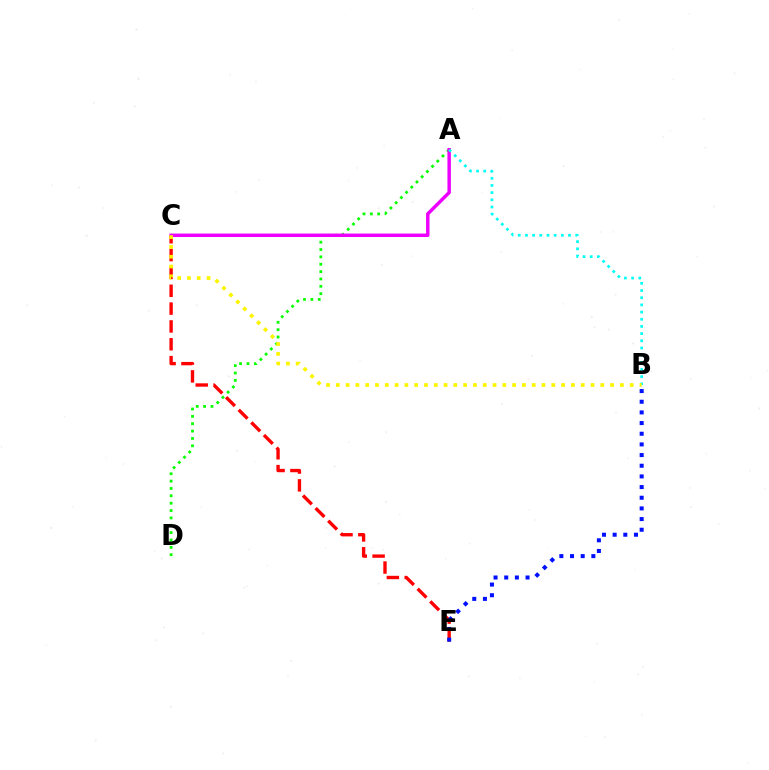{('C', 'E'): [{'color': '#ff0000', 'line_style': 'dashed', 'thickness': 2.42}], ('B', 'E'): [{'color': '#0010ff', 'line_style': 'dotted', 'thickness': 2.9}], ('A', 'D'): [{'color': '#08ff00', 'line_style': 'dotted', 'thickness': 2.0}], ('A', 'C'): [{'color': '#ee00ff', 'line_style': 'solid', 'thickness': 2.49}], ('A', 'B'): [{'color': '#00fff6', 'line_style': 'dotted', 'thickness': 1.95}], ('B', 'C'): [{'color': '#fcf500', 'line_style': 'dotted', 'thickness': 2.66}]}